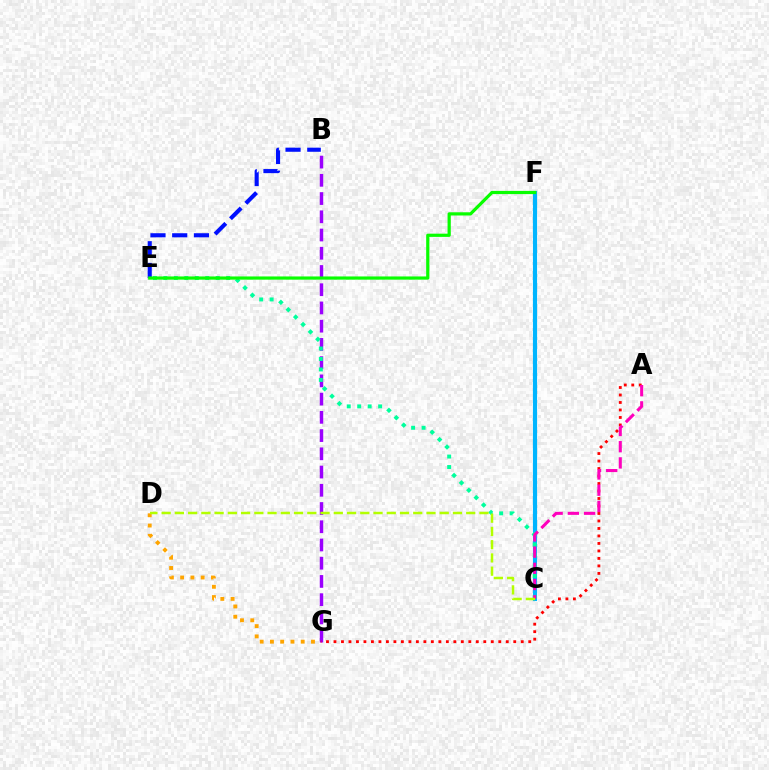{('C', 'F'): [{'color': '#00b5ff', 'line_style': 'solid', 'thickness': 2.98}], ('B', 'G'): [{'color': '#9b00ff', 'line_style': 'dashed', 'thickness': 2.48}], ('B', 'E'): [{'color': '#0010ff', 'line_style': 'dashed', 'thickness': 2.95}], ('C', 'E'): [{'color': '#00ff9d', 'line_style': 'dotted', 'thickness': 2.84}], ('D', 'G'): [{'color': '#ffa500', 'line_style': 'dotted', 'thickness': 2.79}], ('A', 'G'): [{'color': '#ff0000', 'line_style': 'dotted', 'thickness': 2.04}], ('A', 'C'): [{'color': '#ff00bd', 'line_style': 'dashed', 'thickness': 2.2}], ('E', 'F'): [{'color': '#08ff00', 'line_style': 'solid', 'thickness': 2.31}], ('C', 'D'): [{'color': '#b3ff00', 'line_style': 'dashed', 'thickness': 1.8}]}